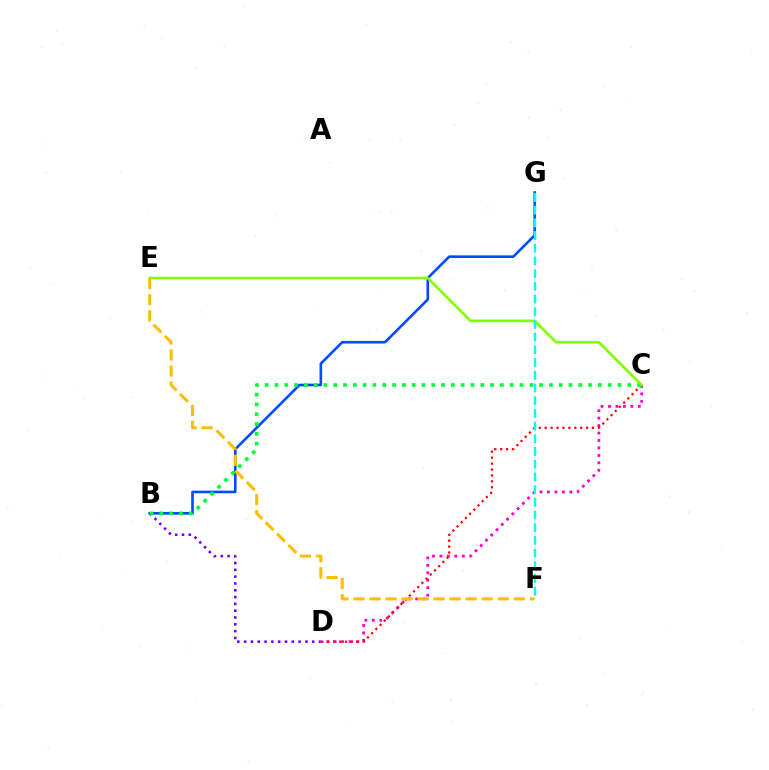{('C', 'D'): [{'color': '#ff00cf', 'line_style': 'dotted', 'thickness': 2.02}, {'color': '#ff0000', 'line_style': 'dotted', 'thickness': 1.61}], ('B', 'D'): [{'color': '#7200ff', 'line_style': 'dotted', 'thickness': 1.85}], ('B', 'G'): [{'color': '#004bff', 'line_style': 'solid', 'thickness': 1.89}], ('B', 'C'): [{'color': '#00ff39', 'line_style': 'dotted', 'thickness': 2.66}], ('C', 'E'): [{'color': '#84ff00', 'line_style': 'solid', 'thickness': 1.94}], ('E', 'F'): [{'color': '#ffbd00', 'line_style': 'dashed', 'thickness': 2.18}], ('F', 'G'): [{'color': '#00fff6', 'line_style': 'dashed', 'thickness': 1.73}]}